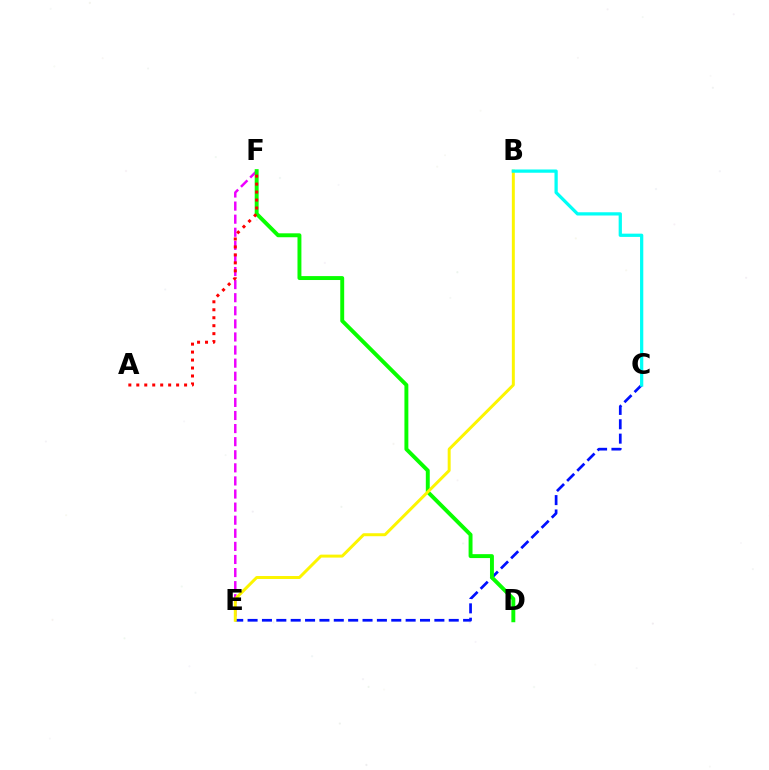{('C', 'E'): [{'color': '#0010ff', 'line_style': 'dashed', 'thickness': 1.95}], ('E', 'F'): [{'color': '#ee00ff', 'line_style': 'dashed', 'thickness': 1.78}], ('D', 'F'): [{'color': '#08ff00', 'line_style': 'solid', 'thickness': 2.82}], ('B', 'E'): [{'color': '#fcf500', 'line_style': 'solid', 'thickness': 2.14}], ('A', 'F'): [{'color': '#ff0000', 'line_style': 'dotted', 'thickness': 2.16}], ('B', 'C'): [{'color': '#00fff6', 'line_style': 'solid', 'thickness': 2.34}]}